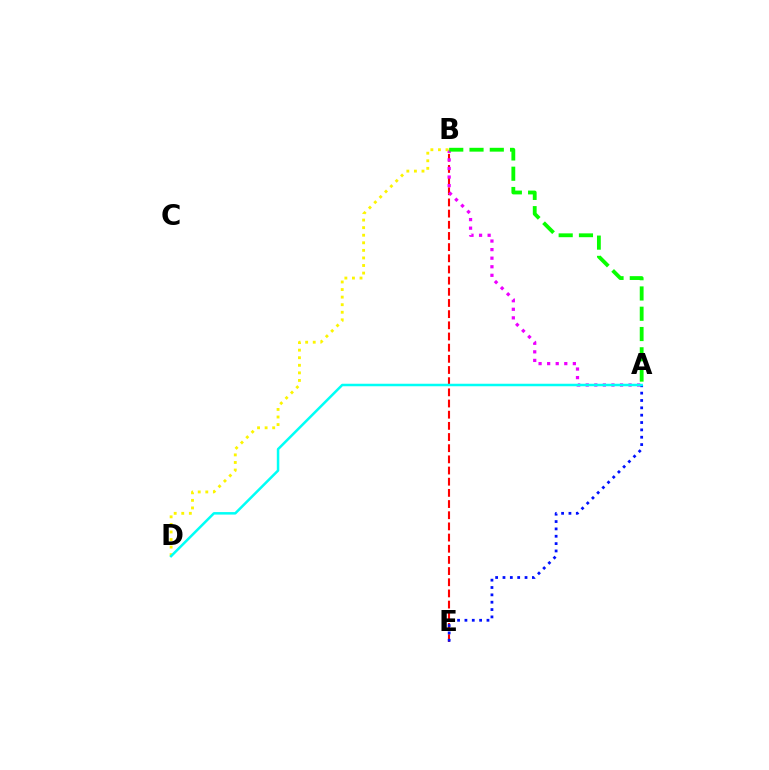{('B', 'E'): [{'color': '#ff0000', 'line_style': 'dashed', 'thickness': 1.52}], ('A', 'B'): [{'color': '#ee00ff', 'line_style': 'dotted', 'thickness': 2.33}, {'color': '#08ff00', 'line_style': 'dashed', 'thickness': 2.75}], ('B', 'D'): [{'color': '#fcf500', 'line_style': 'dotted', 'thickness': 2.06}], ('A', 'E'): [{'color': '#0010ff', 'line_style': 'dotted', 'thickness': 2.0}], ('A', 'D'): [{'color': '#00fff6', 'line_style': 'solid', 'thickness': 1.8}]}